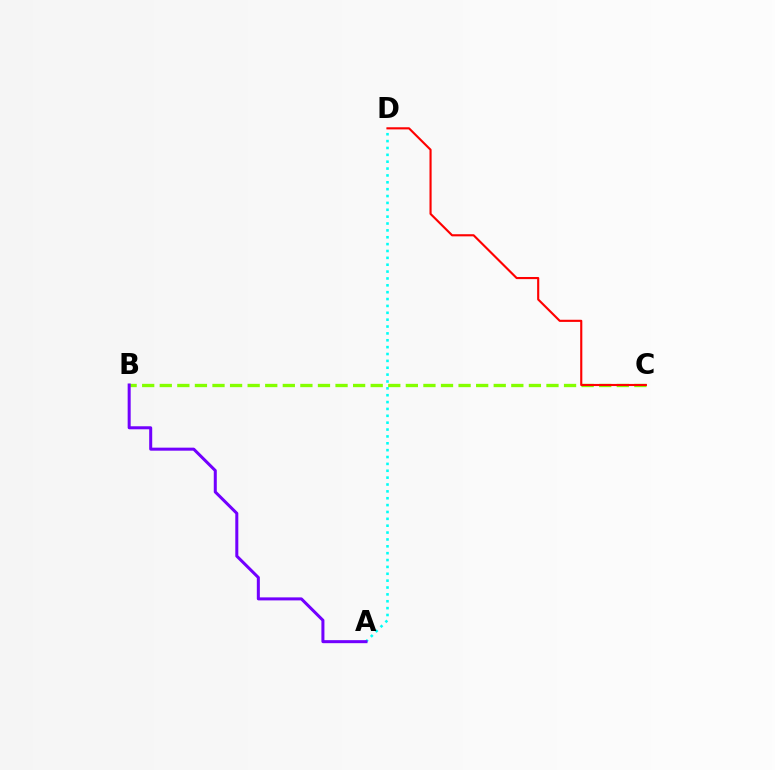{('A', 'D'): [{'color': '#00fff6', 'line_style': 'dotted', 'thickness': 1.87}], ('B', 'C'): [{'color': '#84ff00', 'line_style': 'dashed', 'thickness': 2.39}], ('C', 'D'): [{'color': '#ff0000', 'line_style': 'solid', 'thickness': 1.54}], ('A', 'B'): [{'color': '#7200ff', 'line_style': 'solid', 'thickness': 2.17}]}